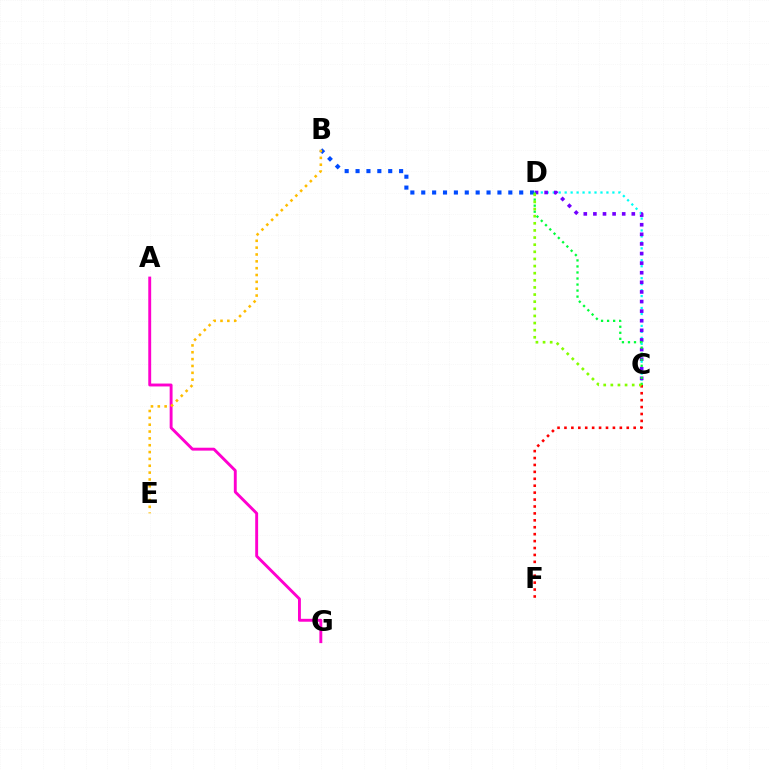{('C', 'F'): [{'color': '#ff0000', 'line_style': 'dotted', 'thickness': 1.88}], ('C', 'D'): [{'color': '#00fff6', 'line_style': 'dotted', 'thickness': 1.62}, {'color': '#7200ff', 'line_style': 'dotted', 'thickness': 2.61}, {'color': '#00ff39', 'line_style': 'dotted', 'thickness': 1.64}, {'color': '#84ff00', 'line_style': 'dotted', 'thickness': 1.94}], ('A', 'G'): [{'color': '#ff00cf', 'line_style': 'solid', 'thickness': 2.09}], ('B', 'D'): [{'color': '#004bff', 'line_style': 'dotted', 'thickness': 2.96}], ('B', 'E'): [{'color': '#ffbd00', 'line_style': 'dotted', 'thickness': 1.86}]}